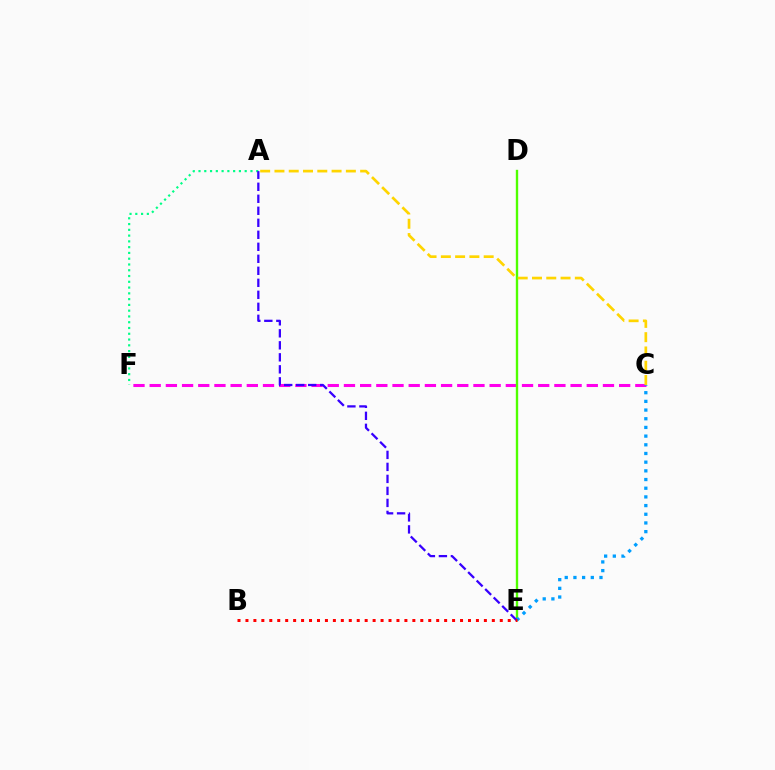{('C', 'F'): [{'color': '#ff00ed', 'line_style': 'dashed', 'thickness': 2.2}], ('A', 'F'): [{'color': '#00ff86', 'line_style': 'dotted', 'thickness': 1.57}], ('D', 'E'): [{'color': '#4fff00', 'line_style': 'solid', 'thickness': 1.7}], ('C', 'E'): [{'color': '#009eff', 'line_style': 'dotted', 'thickness': 2.36}], ('A', 'C'): [{'color': '#ffd500', 'line_style': 'dashed', 'thickness': 1.94}], ('A', 'E'): [{'color': '#3700ff', 'line_style': 'dashed', 'thickness': 1.63}], ('B', 'E'): [{'color': '#ff0000', 'line_style': 'dotted', 'thickness': 2.16}]}